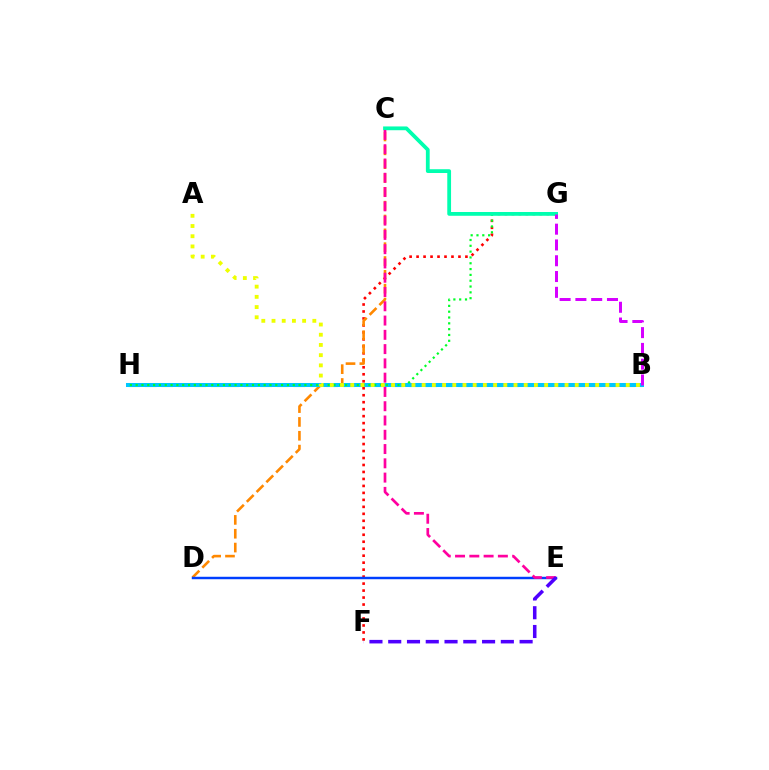{('F', 'G'): [{'color': '#ff0000', 'line_style': 'dotted', 'thickness': 1.9}], ('B', 'H'): [{'color': '#66ff00', 'line_style': 'dashed', 'thickness': 2.24}, {'color': '#00c7ff', 'line_style': 'solid', 'thickness': 2.89}], ('C', 'D'): [{'color': '#ff8800', 'line_style': 'dashed', 'thickness': 1.88}], ('D', 'E'): [{'color': '#003fff', 'line_style': 'solid', 'thickness': 1.77}], ('G', 'H'): [{'color': '#00ff27', 'line_style': 'dotted', 'thickness': 1.58}], ('C', 'G'): [{'color': '#00ffaf', 'line_style': 'solid', 'thickness': 2.72}], ('C', 'E'): [{'color': '#ff00a0', 'line_style': 'dashed', 'thickness': 1.94}], ('B', 'G'): [{'color': '#d600ff', 'line_style': 'dashed', 'thickness': 2.14}], ('E', 'F'): [{'color': '#4f00ff', 'line_style': 'dashed', 'thickness': 2.55}], ('A', 'B'): [{'color': '#eeff00', 'line_style': 'dotted', 'thickness': 2.77}]}